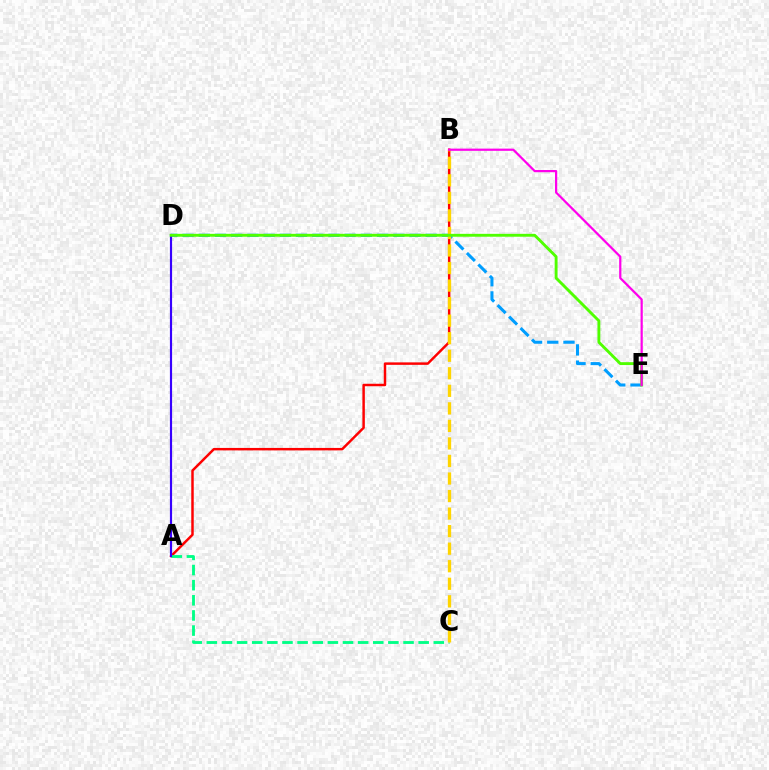{('A', 'B'): [{'color': '#ff0000', 'line_style': 'solid', 'thickness': 1.78}], ('D', 'E'): [{'color': '#009eff', 'line_style': 'dashed', 'thickness': 2.2}, {'color': '#4fff00', 'line_style': 'solid', 'thickness': 2.07}], ('A', 'C'): [{'color': '#00ff86', 'line_style': 'dashed', 'thickness': 2.06}], ('B', 'C'): [{'color': '#ffd500', 'line_style': 'dashed', 'thickness': 2.38}], ('A', 'D'): [{'color': '#3700ff', 'line_style': 'solid', 'thickness': 1.57}], ('B', 'E'): [{'color': '#ff00ed', 'line_style': 'solid', 'thickness': 1.6}]}